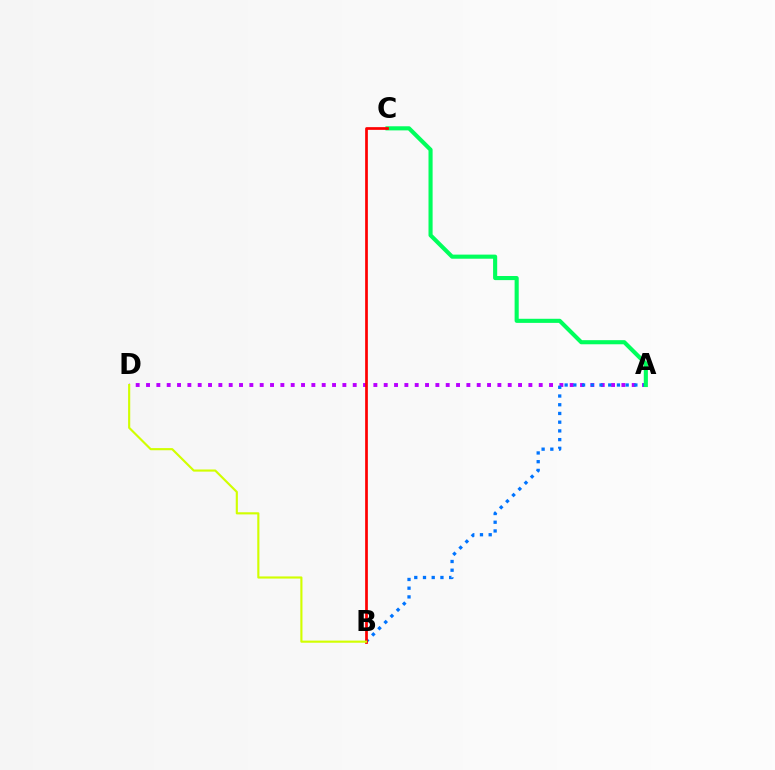{('A', 'D'): [{'color': '#b900ff', 'line_style': 'dotted', 'thickness': 2.81}], ('A', 'B'): [{'color': '#0074ff', 'line_style': 'dotted', 'thickness': 2.37}], ('A', 'C'): [{'color': '#00ff5c', 'line_style': 'solid', 'thickness': 2.96}], ('B', 'C'): [{'color': '#ff0000', 'line_style': 'solid', 'thickness': 1.95}], ('B', 'D'): [{'color': '#d1ff00', 'line_style': 'solid', 'thickness': 1.54}]}